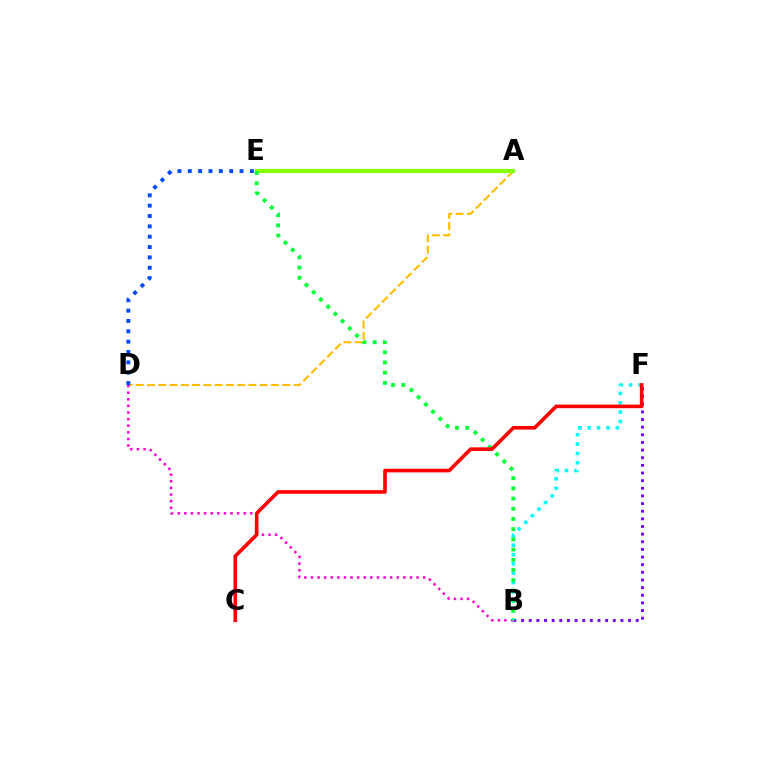{('A', 'D'): [{'color': '#ffbd00', 'line_style': 'dashed', 'thickness': 1.53}], ('B', 'F'): [{'color': '#7200ff', 'line_style': 'dotted', 'thickness': 2.08}, {'color': '#00fff6', 'line_style': 'dotted', 'thickness': 2.54}], ('D', 'E'): [{'color': '#004bff', 'line_style': 'dotted', 'thickness': 2.81}], ('B', 'D'): [{'color': '#ff00cf', 'line_style': 'dotted', 'thickness': 1.79}], ('A', 'E'): [{'color': '#84ff00', 'line_style': 'solid', 'thickness': 2.96}], ('B', 'E'): [{'color': '#00ff39', 'line_style': 'dotted', 'thickness': 2.77}], ('C', 'F'): [{'color': '#ff0000', 'line_style': 'solid', 'thickness': 2.6}]}